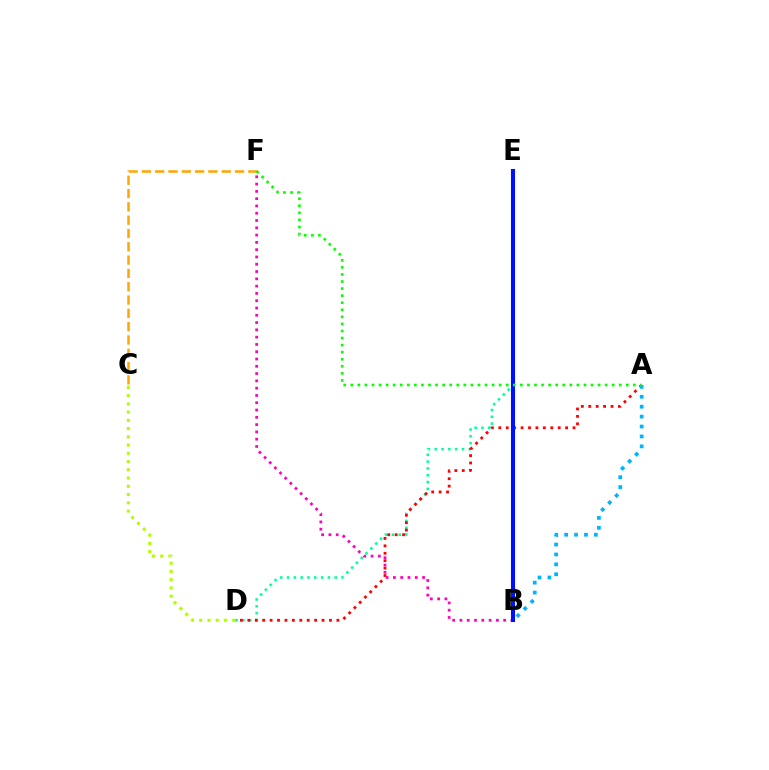{('D', 'E'): [{'color': '#00ff9d', 'line_style': 'dotted', 'thickness': 1.85}], ('C', 'F'): [{'color': '#ffa500', 'line_style': 'dashed', 'thickness': 1.81}], ('B', 'E'): [{'color': '#9b00ff', 'line_style': 'dotted', 'thickness': 2.65}, {'color': '#0010ff', 'line_style': 'solid', 'thickness': 2.93}], ('A', 'D'): [{'color': '#ff0000', 'line_style': 'dotted', 'thickness': 2.02}], ('B', 'F'): [{'color': '#ff00bd', 'line_style': 'dotted', 'thickness': 1.98}], ('A', 'B'): [{'color': '#00b5ff', 'line_style': 'dotted', 'thickness': 2.69}], ('C', 'D'): [{'color': '#b3ff00', 'line_style': 'dotted', 'thickness': 2.24}], ('A', 'F'): [{'color': '#08ff00', 'line_style': 'dotted', 'thickness': 1.92}]}